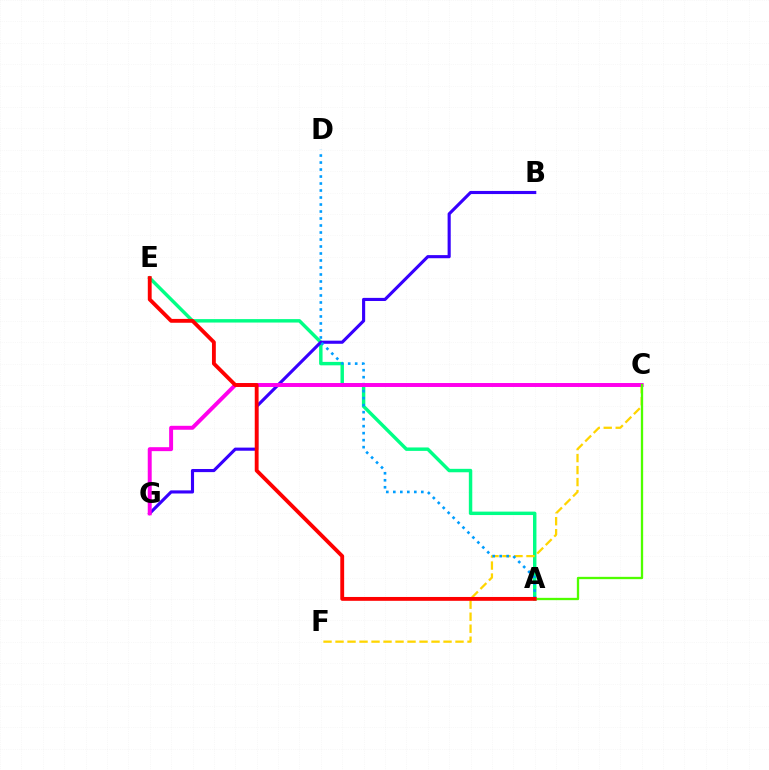{('A', 'E'): [{'color': '#00ff86', 'line_style': 'solid', 'thickness': 2.47}, {'color': '#ff0000', 'line_style': 'solid', 'thickness': 2.77}], ('C', 'F'): [{'color': '#ffd500', 'line_style': 'dashed', 'thickness': 1.63}], ('B', 'G'): [{'color': '#3700ff', 'line_style': 'solid', 'thickness': 2.25}], ('A', 'D'): [{'color': '#009eff', 'line_style': 'dotted', 'thickness': 1.9}], ('C', 'G'): [{'color': '#ff00ed', 'line_style': 'solid', 'thickness': 2.84}], ('A', 'C'): [{'color': '#4fff00', 'line_style': 'solid', 'thickness': 1.67}]}